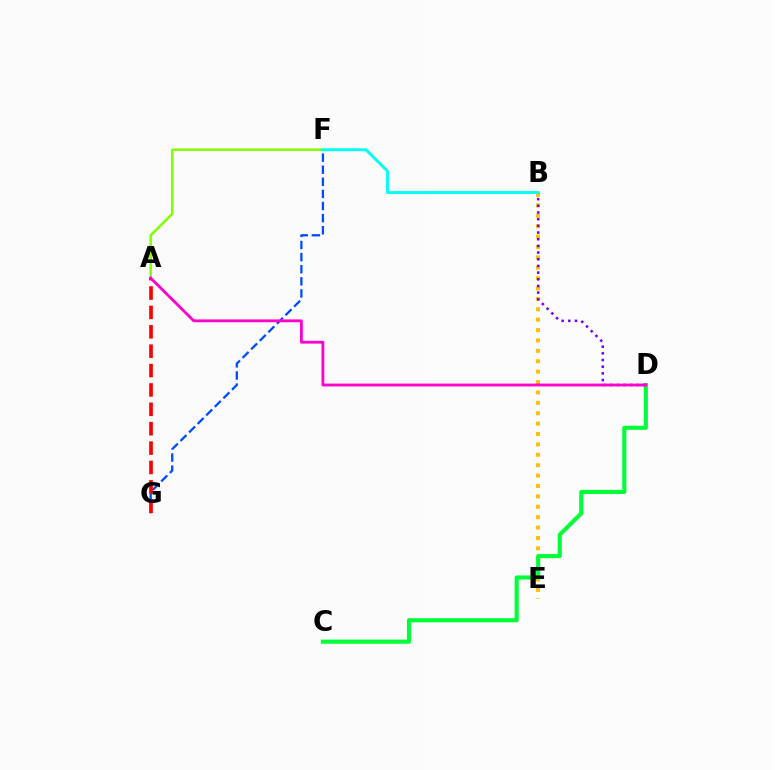{('B', 'E'): [{'color': '#ffbd00', 'line_style': 'dotted', 'thickness': 2.82}], ('C', 'D'): [{'color': '#00ff39', 'line_style': 'solid', 'thickness': 2.97}], ('F', 'G'): [{'color': '#004bff', 'line_style': 'dashed', 'thickness': 1.64}], ('B', 'D'): [{'color': '#7200ff', 'line_style': 'dotted', 'thickness': 1.81}], ('A', 'F'): [{'color': '#84ff00', 'line_style': 'solid', 'thickness': 1.82}], ('A', 'G'): [{'color': '#ff0000', 'line_style': 'dashed', 'thickness': 2.63}], ('B', 'F'): [{'color': '#00fff6', 'line_style': 'solid', 'thickness': 2.09}], ('A', 'D'): [{'color': '#ff00cf', 'line_style': 'solid', 'thickness': 2.04}]}